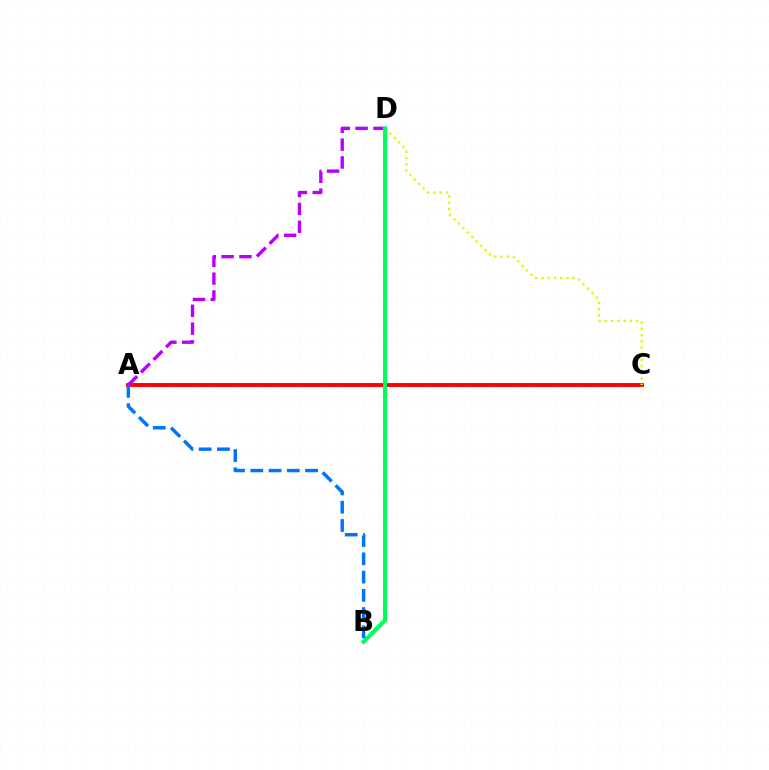{('A', 'C'): [{'color': '#ff0000', 'line_style': 'solid', 'thickness': 2.81}], ('A', 'D'): [{'color': '#b900ff', 'line_style': 'dashed', 'thickness': 2.42}], ('C', 'D'): [{'color': '#d1ff00', 'line_style': 'dotted', 'thickness': 1.7}], ('B', 'D'): [{'color': '#00ff5c', 'line_style': 'solid', 'thickness': 2.96}], ('A', 'B'): [{'color': '#0074ff', 'line_style': 'dashed', 'thickness': 2.48}]}